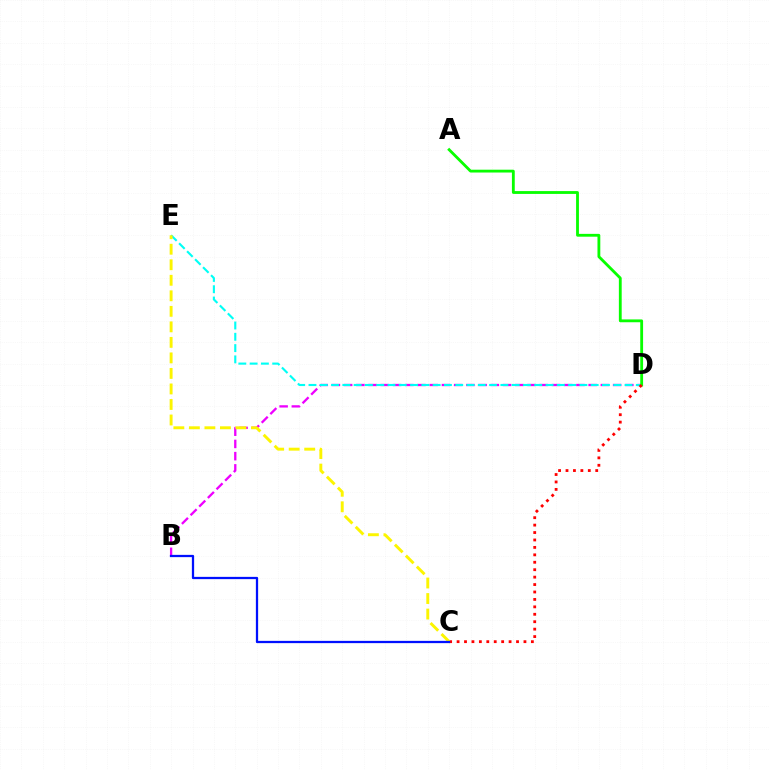{('B', 'D'): [{'color': '#ee00ff', 'line_style': 'dashed', 'thickness': 1.66}], ('D', 'E'): [{'color': '#00fff6', 'line_style': 'dashed', 'thickness': 1.53}], ('A', 'D'): [{'color': '#08ff00', 'line_style': 'solid', 'thickness': 2.04}], ('C', 'D'): [{'color': '#ff0000', 'line_style': 'dotted', 'thickness': 2.02}], ('C', 'E'): [{'color': '#fcf500', 'line_style': 'dashed', 'thickness': 2.11}], ('B', 'C'): [{'color': '#0010ff', 'line_style': 'solid', 'thickness': 1.63}]}